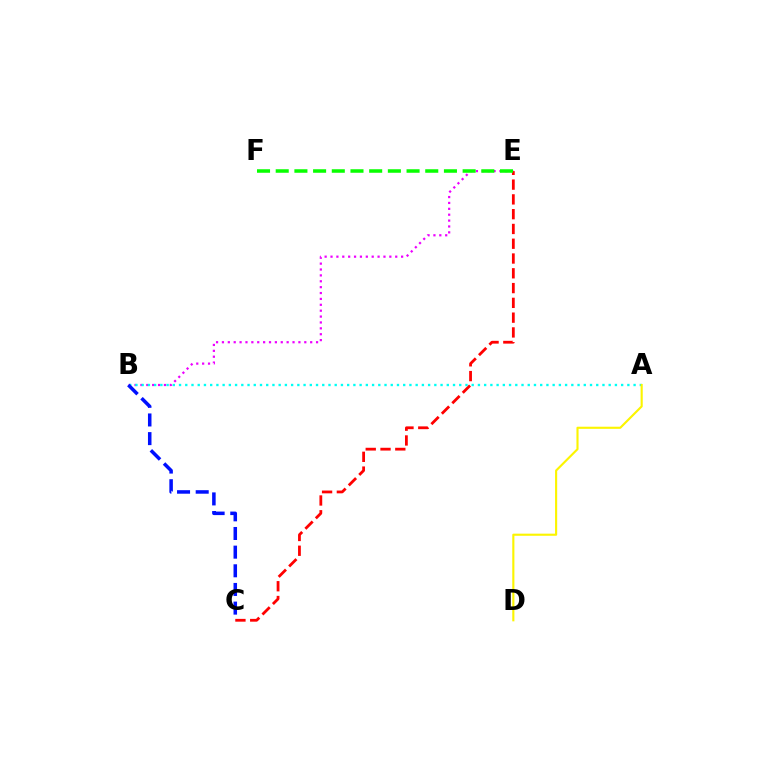{('B', 'E'): [{'color': '#ee00ff', 'line_style': 'dotted', 'thickness': 1.6}], ('C', 'E'): [{'color': '#ff0000', 'line_style': 'dashed', 'thickness': 2.01}], ('A', 'B'): [{'color': '#00fff6', 'line_style': 'dotted', 'thickness': 1.69}], ('B', 'C'): [{'color': '#0010ff', 'line_style': 'dashed', 'thickness': 2.53}], ('A', 'D'): [{'color': '#fcf500', 'line_style': 'solid', 'thickness': 1.53}], ('E', 'F'): [{'color': '#08ff00', 'line_style': 'dashed', 'thickness': 2.54}]}